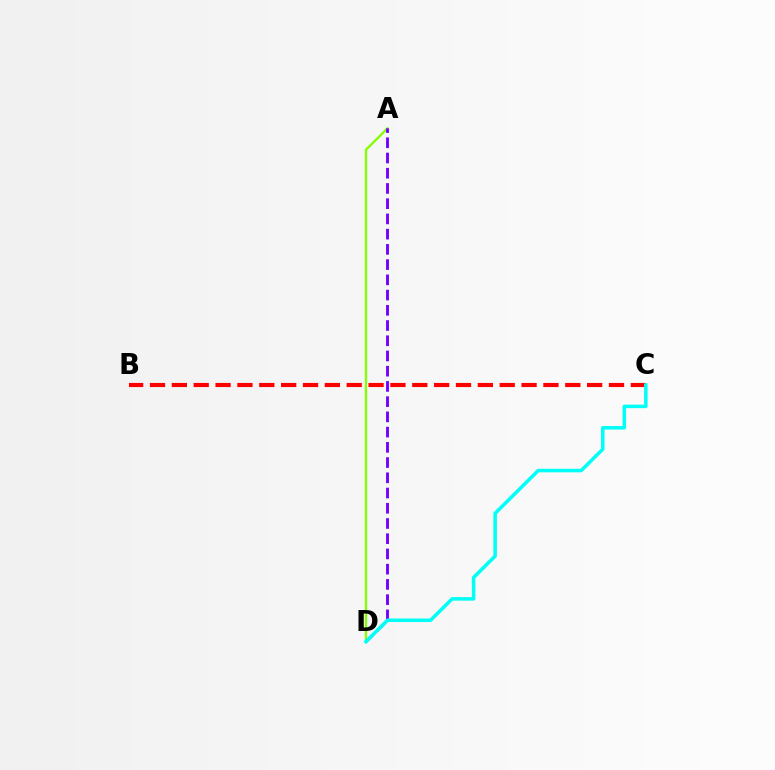{('A', 'D'): [{'color': '#84ff00', 'line_style': 'solid', 'thickness': 1.67}, {'color': '#7200ff', 'line_style': 'dashed', 'thickness': 2.07}], ('B', 'C'): [{'color': '#ff0000', 'line_style': 'dashed', 'thickness': 2.97}], ('C', 'D'): [{'color': '#00fff6', 'line_style': 'solid', 'thickness': 2.53}]}